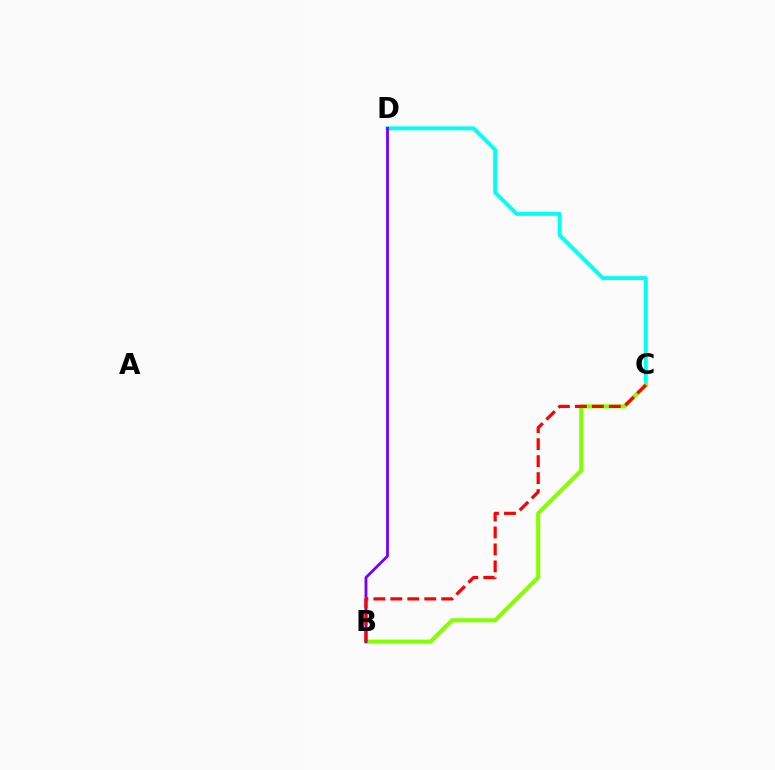{('C', 'D'): [{'color': '#00fff6', 'line_style': 'solid', 'thickness': 2.8}], ('B', 'C'): [{'color': '#84ff00', 'line_style': 'solid', 'thickness': 2.94}, {'color': '#ff0000', 'line_style': 'dashed', 'thickness': 2.31}], ('B', 'D'): [{'color': '#7200ff', 'line_style': 'solid', 'thickness': 2.02}]}